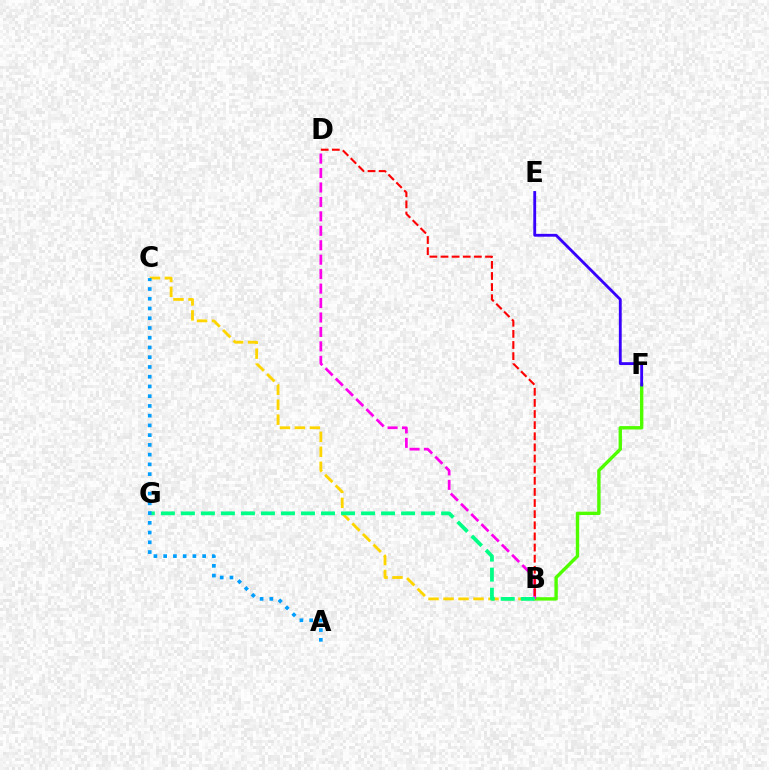{('B', 'F'): [{'color': '#4fff00', 'line_style': 'solid', 'thickness': 2.44}], ('B', 'D'): [{'color': '#ff00ed', 'line_style': 'dashed', 'thickness': 1.96}, {'color': '#ff0000', 'line_style': 'dashed', 'thickness': 1.51}], ('B', 'C'): [{'color': '#ffd500', 'line_style': 'dashed', 'thickness': 2.03}], ('E', 'F'): [{'color': '#3700ff', 'line_style': 'solid', 'thickness': 2.05}], ('B', 'G'): [{'color': '#00ff86', 'line_style': 'dashed', 'thickness': 2.72}], ('A', 'C'): [{'color': '#009eff', 'line_style': 'dotted', 'thickness': 2.65}]}